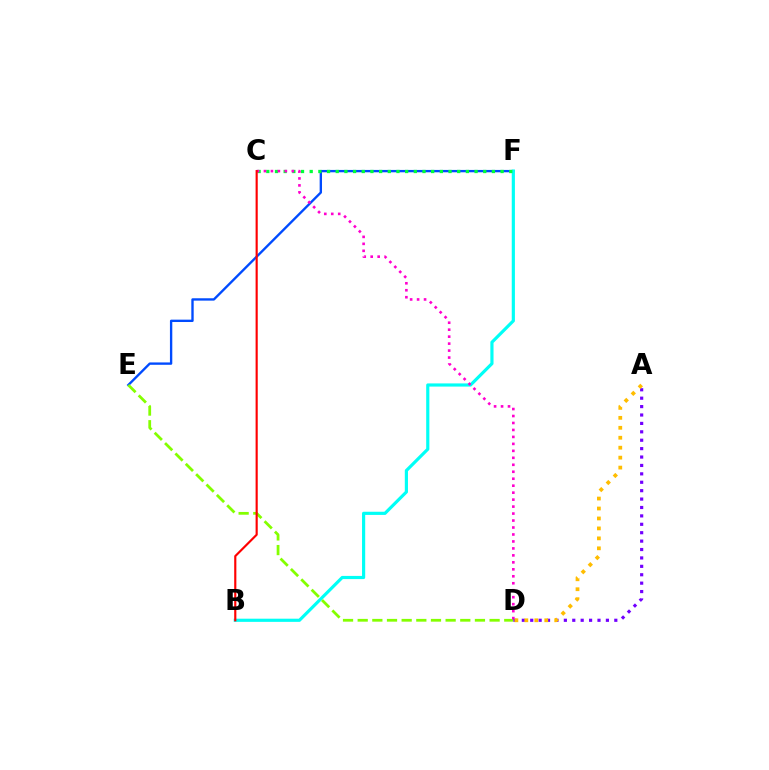{('E', 'F'): [{'color': '#004bff', 'line_style': 'solid', 'thickness': 1.7}], ('B', 'F'): [{'color': '#00fff6', 'line_style': 'solid', 'thickness': 2.28}], ('D', 'E'): [{'color': '#84ff00', 'line_style': 'dashed', 'thickness': 1.99}], ('C', 'F'): [{'color': '#00ff39', 'line_style': 'dotted', 'thickness': 2.36}], ('C', 'D'): [{'color': '#ff00cf', 'line_style': 'dotted', 'thickness': 1.89}], ('B', 'C'): [{'color': '#ff0000', 'line_style': 'solid', 'thickness': 1.55}], ('A', 'D'): [{'color': '#7200ff', 'line_style': 'dotted', 'thickness': 2.28}, {'color': '#ffbd00', 'line_style': 'dotted', 'thickness': 2.7}]}